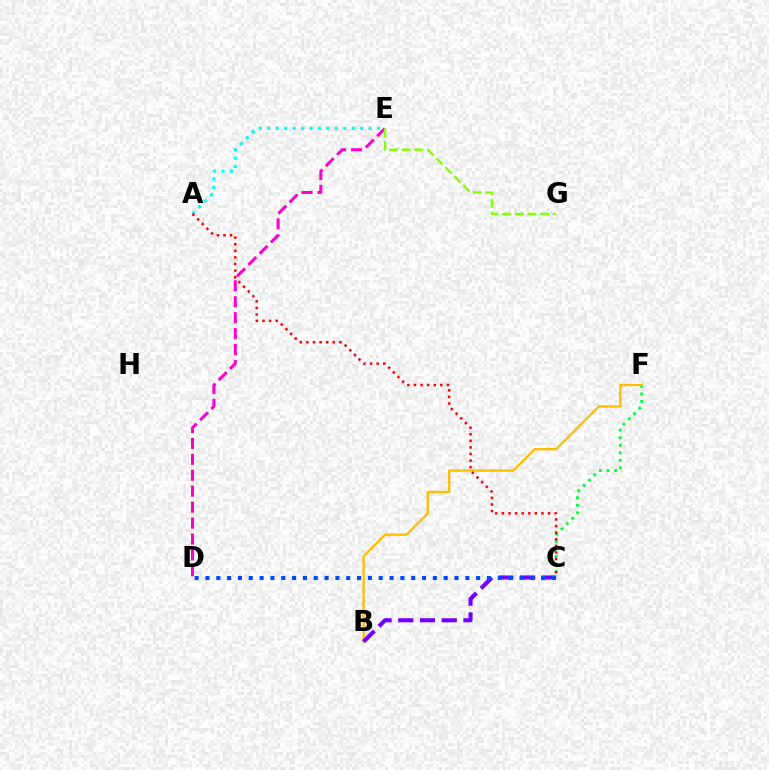{('C', 'F'): [{'color': '#00ff39', 'line_style': 'dotted', 'thickness': 2.04}], ('D', 'E'): [{'color': '#ff00cf', 'line_style': 'dashed', 'thickness': 2.16}], ('B', 'F'): [{'color': '#ffbd00', 'line_style': 'solid', 'thickness': 1.65}], ('A', 'E'): [{'color': '#00fff6', 'line_style': 'dotted', 'thickness': 2.3}], ('E', 'G'): [{'color': '#84ff00', 'line_style': 'dashed', 'thickness': 1.72}], ('B', 'C'): [{'color': '#7200ff', 'line_style': 'dashed', 'thickness': 2.95}], ('A', 'C'): [{'color': '#ff0000', 'line_style': 'dotted', 'thickness': 1.79}], ('C', 'D'): [{'color': '#004bff', 'line_style': 'dotted', 'thickness': 2.94}]}